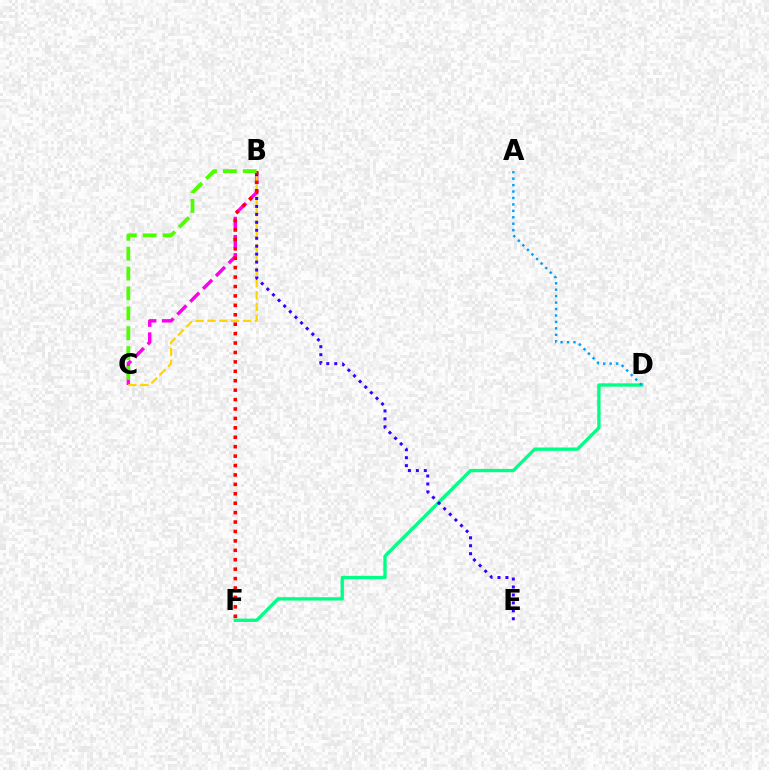{('D', 'F'): [{'color': '#00ff86', 'line_style': 'solid', 'thickness': 2.4}], ('B', 'C'): [{'color': '#ff00ed', 'line_style': 'dashed', 'thickness': 2.47}, {'color': '#ffd500', 'line_style': 'dashed', 'thickness': 1.6}, {'color': '#4fff00', 'line_style': 'dashed', 'thickness': 2.7}], ('B', 'E'): [{'color': '#3700ff', 'line_style': 'dotted', 'thickness': 2.16}], ('A', 'D'): [{'color': '#009eff', 'line_style': 'dotted', 'thickness': 1.75}], ('B', 'F'): [{'color': '#ff0000', 'line_style': 'dotted', 'thickness': 2.56}]}